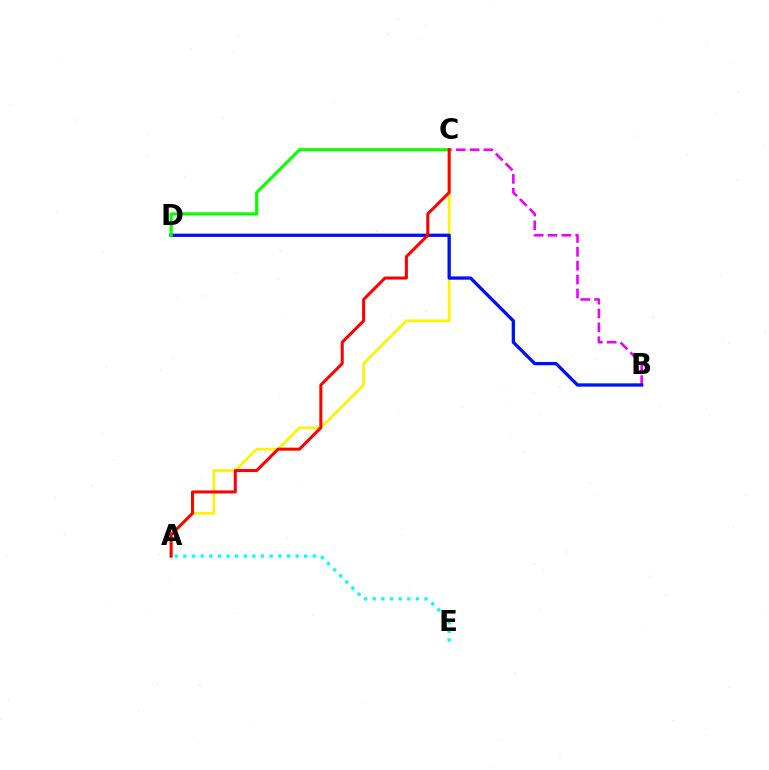{('A', 'C'): [{'color': '#fcf500', 'line_style': 'solid', 'thickness': 1.92}, {'color': '#ff0000', 'line_style': 'solid', 'thickness': 2.17}], ('B', 'C'): [{'color': '#ee00ff', 'line_style': 'dashed', 'thickness': 1.88}], ('B', 'D'): [{'color': '#0010ff', 'line_style': 'solid', 'thickness': 2.37}], ('C', 'D'): [{'color': '#08ff00', 'line_style': 'solid', 'thickness': 2.26}], ('A', 'E'): [{'color': '#00fff6', 'line_style': 'dotted', 'thickness': 2.34}]}